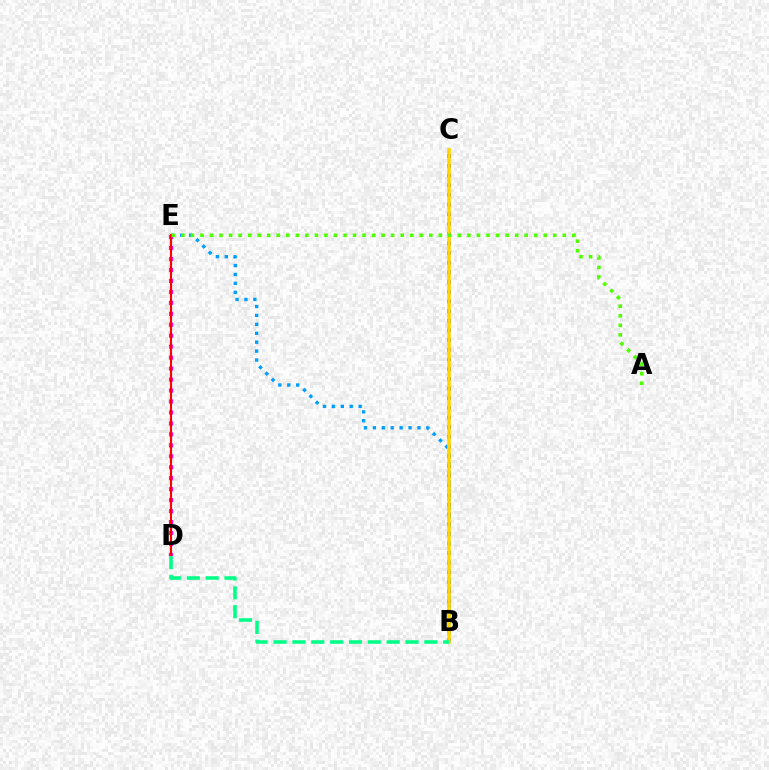{('B', 'C'): [{'color': '#3700ff', 'line_style': 'dotted', 'thickness': 2.63}, {'color': '#ffd500', 'line_style': 'solid', 'thickness': 2.57}], ('B', 'E'): [{'color': '#009eff', 'line_style': 'dotted', 'thickness': 2.42}], ('D', 'E'): [{'color': '#ff00ed', 'line_style': 'dotted', 'thickness': 2.98}, {'color': '#ff0000', 'line_style': 'solid', 'thickness': 1.52}], ('B', 'D'): [{'color': '#00ff86', 'line_style': 'dashed', 'thickness': 2.56}], ('A', 'E'): [{'color': '#4fff00', 'line_style': 'dotted', 'thickness': 2.59}]}